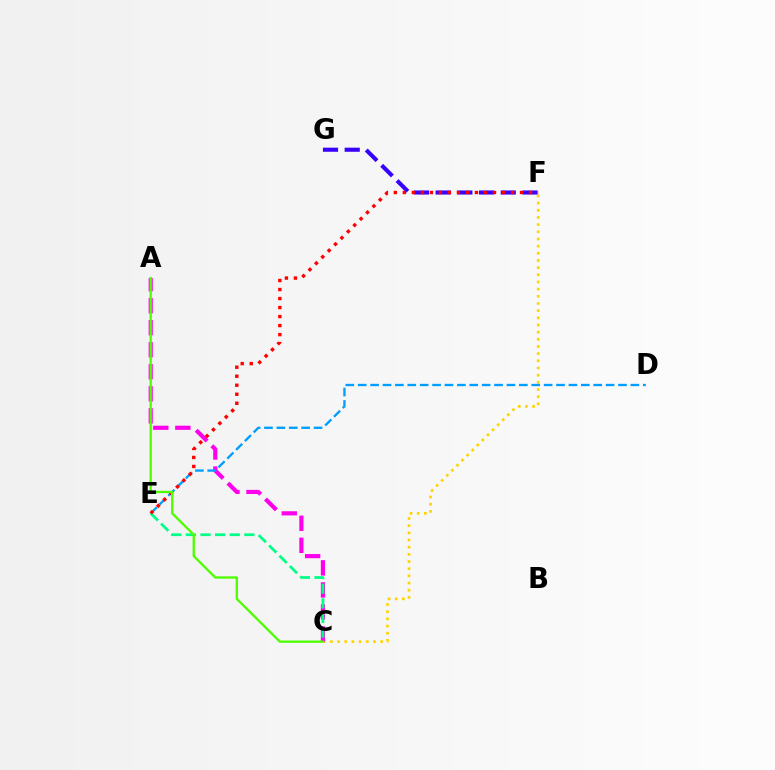{('C', 'F'): [{'color': '#ffd500', 'line_style': 'dotted', 'thickness': 1.95}], ('A', 'C'): [{'color': '#ff00ed', 'line_style': 'dashed', 'thickness': 2.99}, {'color': '#4fff00', 'line_style': 'solid', 'thickness': 1.68}], ('D', 'E'): [{'color': '#009eff', 'line_style': 'dashed', 'thickness': 1.68}], ('F', 'G'): [{'color': '#3700ff', 'line_style': 'dashed', 'thickness': 2.95}], ('C', 'E'): [{'color': '#00ff86', 'line_style': 'dashed', 'thickness': 1.99}], ('E', 'F'): [{'color': '#ff0000', 'line_style': 'dotted', 'thickness': 2.45}]}